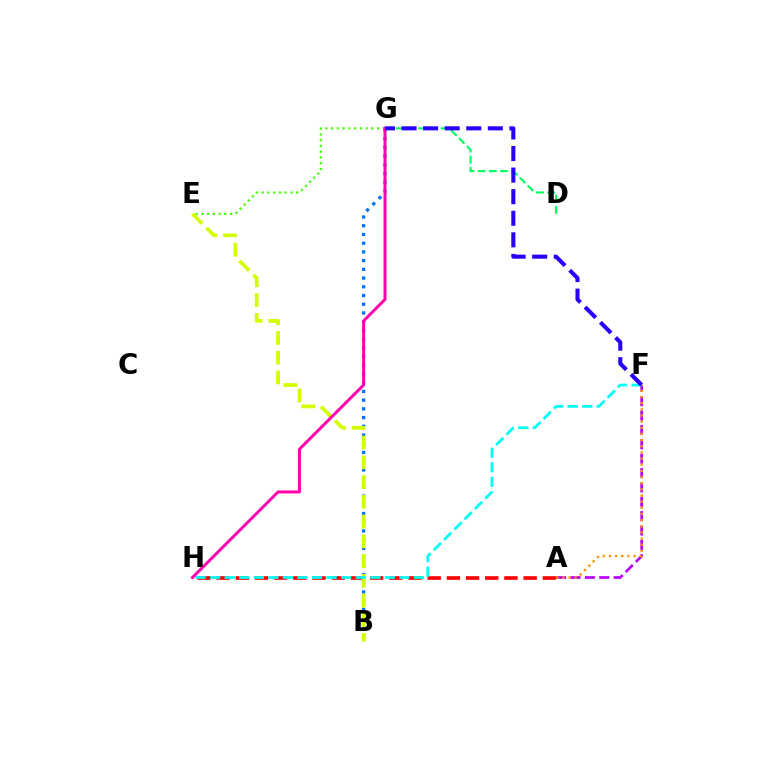{('E', 'G'): [{'color': '#3dff00', 'line_style': 'dotted', 'thickness': 1.57}], ('B', 'G'): [{'color': '#0074ff', 'line_style': 'dotted', 'thickness': 2.37}], ('A', 'H'): [{'color': '#ff0000', 'line_style': 'dashed', 'thickness': 2.61}], ('B', 'E'): [{'color': '#d1ff00', 'line_style': 'dashed', 'thickness': 2.68}], ('D', 'G'): [{'color': '#00ff5c', 'line_style': 'dashed', 'thickness': 1.52}], ('A', 'F'): [{'color': '#b900ff', 'line_style': 'dashed', 'thickness': 1.95}, {'color': '#ff9400', 'line_style': 'dotted', 'thickness': 1.67}], ('F', 'H'): [{'color': '#00fff6', 'line_style': 'dashed', 'thickness': 1.98}], ('G', 'H'): [{'color': '#ff00ac', 'line_style': 'solid', 'thickness': 2.13}], ('F', 'G'): [{'color': '#2500ff', 'line_style': 'dashed', 'thickness': 2.93}]}